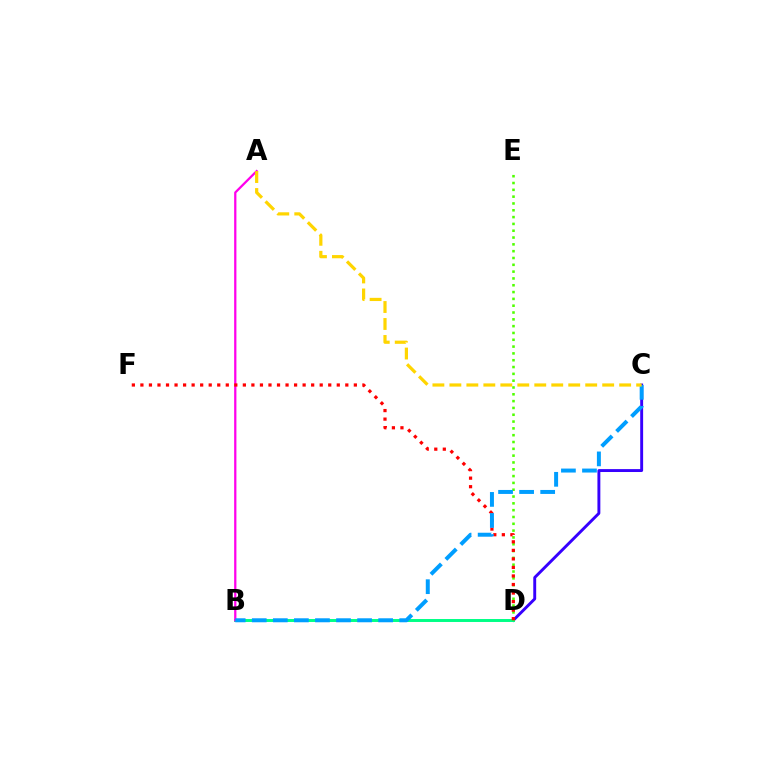{('C', 'D'): [{'color': '#3700ff', 'line_style': 'solid', 'thickness': 2.09}], ('B', 'D'): [{'color': '#00ff86', 'line_style': 'solid', 'thickness': 2.13}], ('A', 'B'): [{'color': '#ff00ed', 'line_style': 'solid', 'thickness': 1.63}], ('D', 'E'): [{'color': '#4fff00', 'line_style': 'dotted', 'thickness': 1.85}], ('D', 'F'): [{'color': '#ff0000', 'line_style': 'dotted', 'thickness': 2.32}], ('B', 'C'): [{'color': '#009eff', 'line_style': 'dashed', 'thickness': 2.86}], ('A', 'C'): [{'color': '#ffd500', 'line_style': 'dashed', 'thickness': 2.31}]}